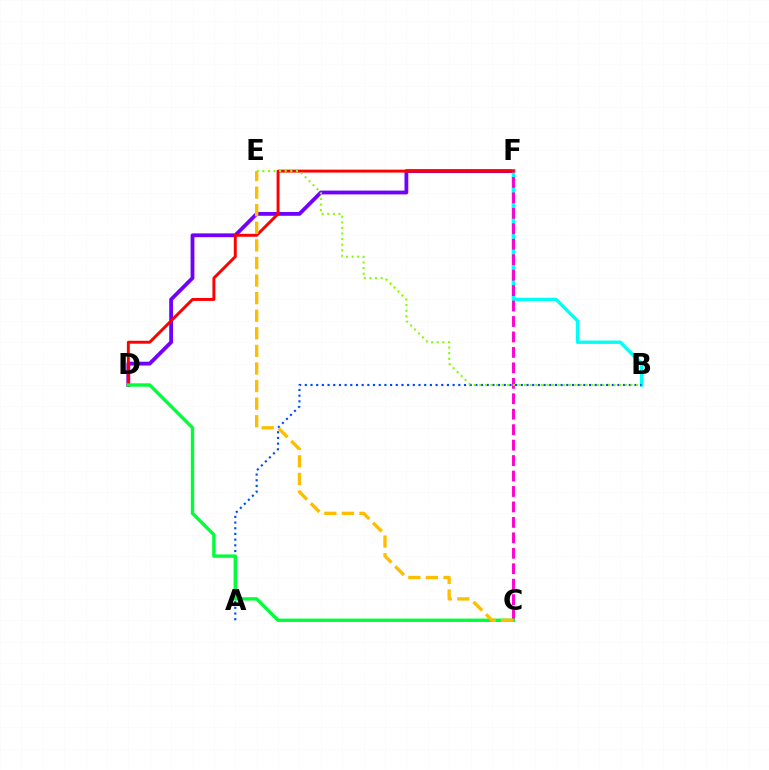{('D', 'F'): [{'color': '#7200ff', 'line_style': 'solid', 'thickness': 2.74}, {'color': '#ff0000', 'line_style': 'solid', 'thickness': 2.11}], ('B', 'F'): [{'color': '#00fff6', 'line_style': 'solid', 'thickness': 2.42}], ('C', 'F'): [{'color': '#ff00cf', 'line_style': 'dashed', 'thickness': 2.1}], ('A', 'B'): [{'color': '#004bff', 'line_style': 'dotted', 'thickness': 1.54}], ('B', 'E'): [{'color': '#84ff00', 'line_style': 'dotted', 'thickness': 1.52}], ('C', 'D'): [{'color': '#00ff39', 'line_style': 'solid', 'thickness': 2.44}], ('C', 'E'): [{'color': '#ffbd00', 'line_style': 'dashed', 'thickness': 2.39}]}